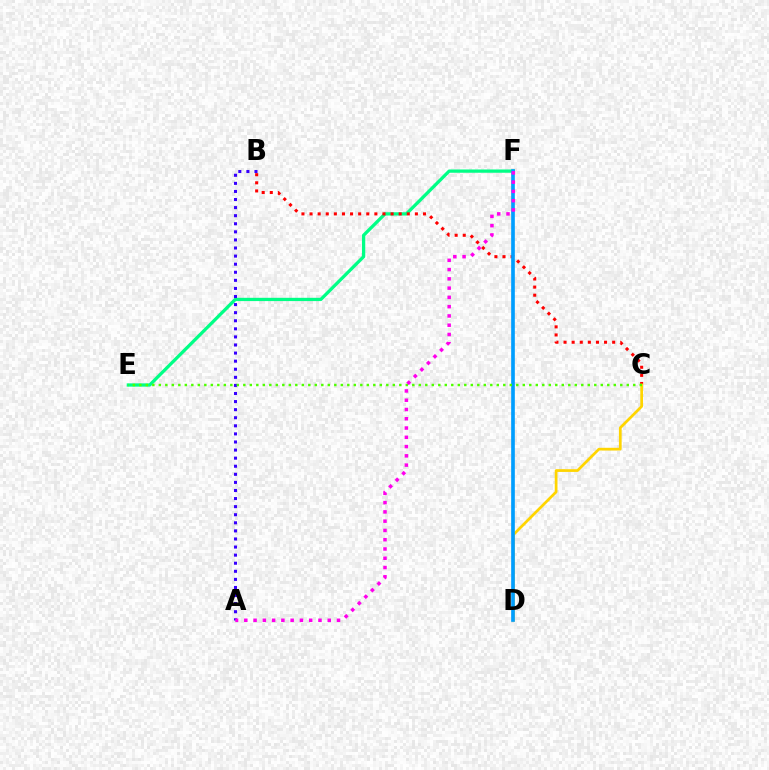{('E', 'F'): [{'color': '#00ff86', 'line_style': 'solid', 'thickness': 2.36}], ('B', 'C'): [{'color': '#ff0000', 'line_style': 'dotted', 'thickness': 2.2}], ('C', 'D'): [{'color': '#ffd500', 'line_style': 'solid', 'thickness': 1.97}], ('A', 'B'): [{'color': '#3700ff', 'line_style': 'dotted', 'thickness': 2.2}], ('D', 'F'): [{'color': '#009eff', 'line_style': 'solid', 'thickness': 2.63}], ('C', 'E'): [{'color': '#4fff00', 'line_style': 'dotted', 'thickness': 1.77}], ('A', 'F'): [{'color': '#ff00ed', 'line_style': 'dotted', 'thickness': 2.52}]}